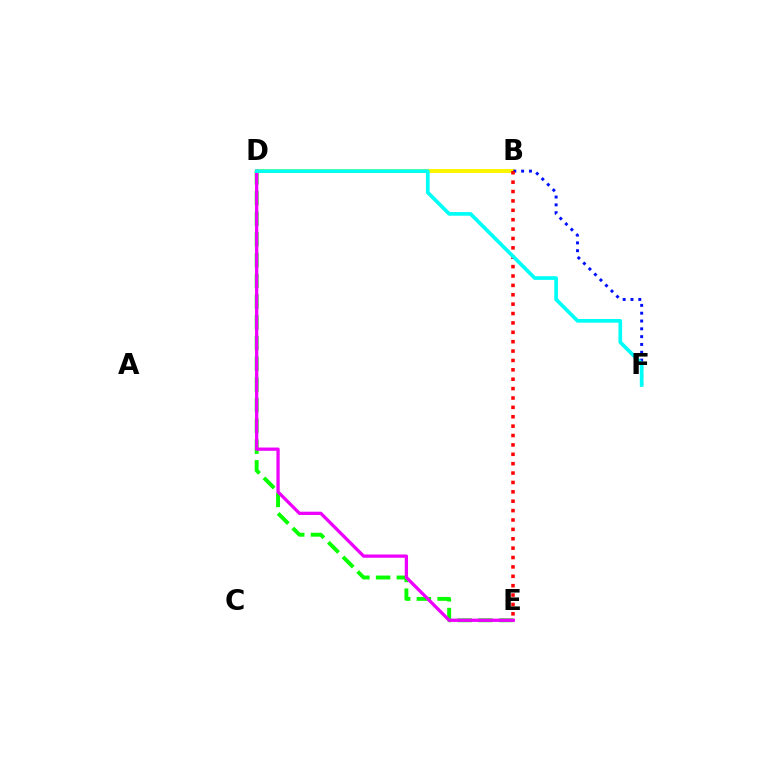{('D', 'E'): [{'color': '#08ff00', 'line_style': 'dashed', 'thickness': 2.81}, {'color': '#ee00ff', 'line_style': 'solid', 'thickness': 2.36}], ('B', 'D'): [{'color': '#fcf500', 'line_style': 'solid', 'thickness': 2.86}], ('B', 'F'): [{'color': '#0010ff', 'line_style': 'dotted', 'thickness': 2.12}], ('B', 'E'): [{'color': '#ff0000', 'line_style': 'dotted', 'thickness': 2.55}], ('D', 'F'): [{'color': '#00fff6', 'line_style': 'solid', 'thickness': 2.65}]}